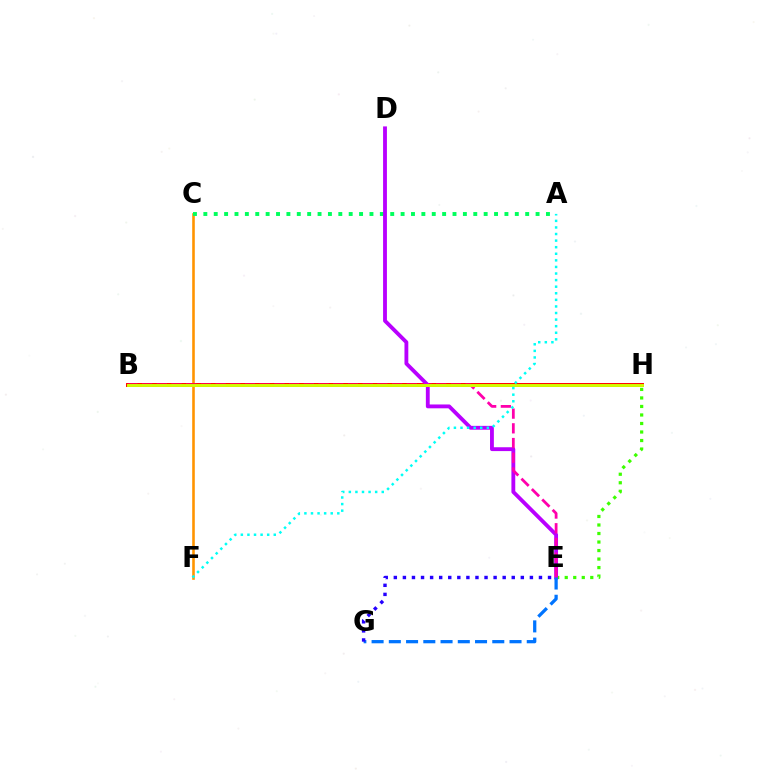{('C', 'F'): [{'color': '#ff9400', 'line_style': 'solid', 'thickness': 1.87}], ('A', 'C'): [{'color': '#00ff5c', 'line_style': 'dotted', 'thickness': 2.82}], ('B', 'H'): [{'color': '#ff0000', 'line_style': 'solid', 'thickness': 2.83}, {'color': '#d1ff00', 'line_style': 'solid', 'thickness': 2.11}], ('E', 'H'): [{'color': '#3dff00', 'line_style': 'dotted', 'thickness': 2.31}], ('D', 'E'): [{'color': '#b900ff', 'line_style': 'solid', 'thickness': 2.76}], ('B', 'E'): [{'color': '#ff00ac', 'line_style': 'dashed', 'thickness': 2.0}], ('A', 'F'): [{'color': '#00fff6', 'line_style': 'dotted', 'thickness': 1.79}], ('E', 'G'): [{'color': '#0074ff', 'line_style': 'dashed', 'thickness': 2.34}, {'color': '#2500ff', 'line_style': 'dotted', 'thickness': 2.46}]}